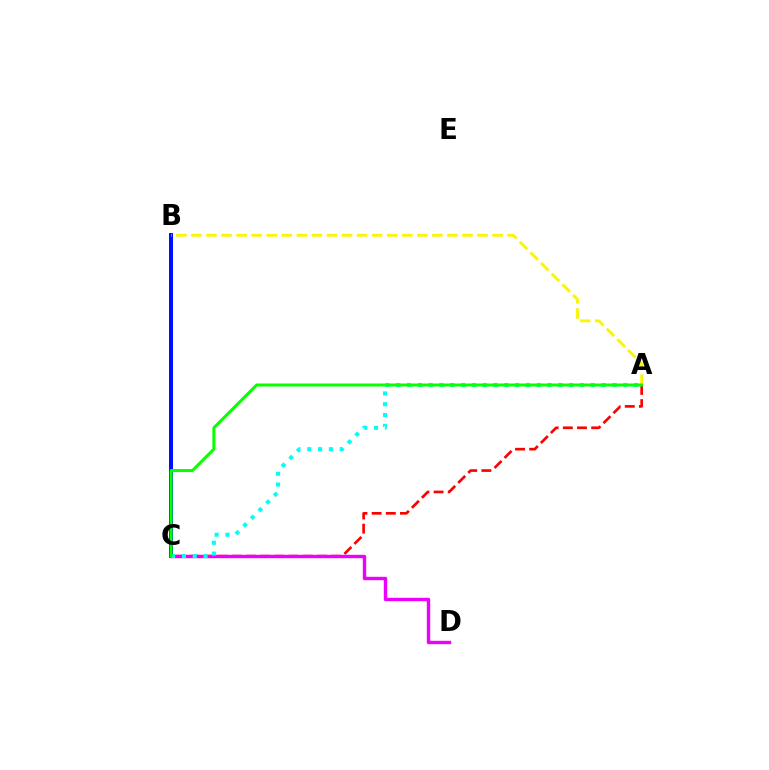{('B', 'C'): [{'color': '#0010ff', 'line_style': 'solid', 'thickness': 2.89}], ('A', 'B'): [{'color': '#fcf500', 'line_style': 'dashed', 'thickness': 2.05}], ('A', 'C'): [{'color': '#ff0000', 'line_style': 'dashed', 'thickness': 1.92}, {'color': '#00fff6', 'line_style': 'dotted', 'thickness': 2.94}, {'color': '#08ff00', 'line_style': 'solid', 'thickness': 2.17}], ('C', 'D'): [{'color': '#ee00ff', 'line_style': 'solid', 'thickness': 2.44}]}